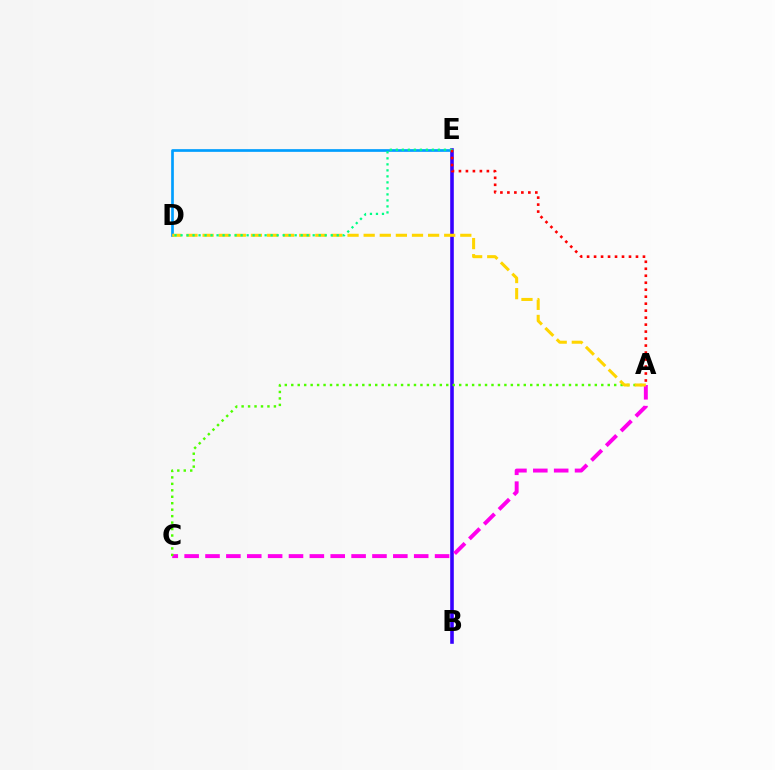{('B', 'E'): [{'color': '#3700ff', 'line_style': 'solid', 'thickness': 2.59}], ('A', 'C'): [{'color': '#ff00ed', 'line_style': 'dashed', 'thickness': 2.84}, {'color': '#4fff00', 'line_style': 'dotted', 'thickness': 1.75}], ('D', 'E'): [{'color': '#009eff', 'line_style': 'solid', 'thickness': 1.94}, {'color': '#00ff86', 'line_style': 'dotted', 'thickness': 1.63}], ('A', 'D'): [{'color': '#ffd500', 'line_style': 'dashed', 'thickness': 2.19}], ('A', 'E'): [{'color': '#ff0000', 'line_style': 'dotted', 'thickness': 1.9}]}